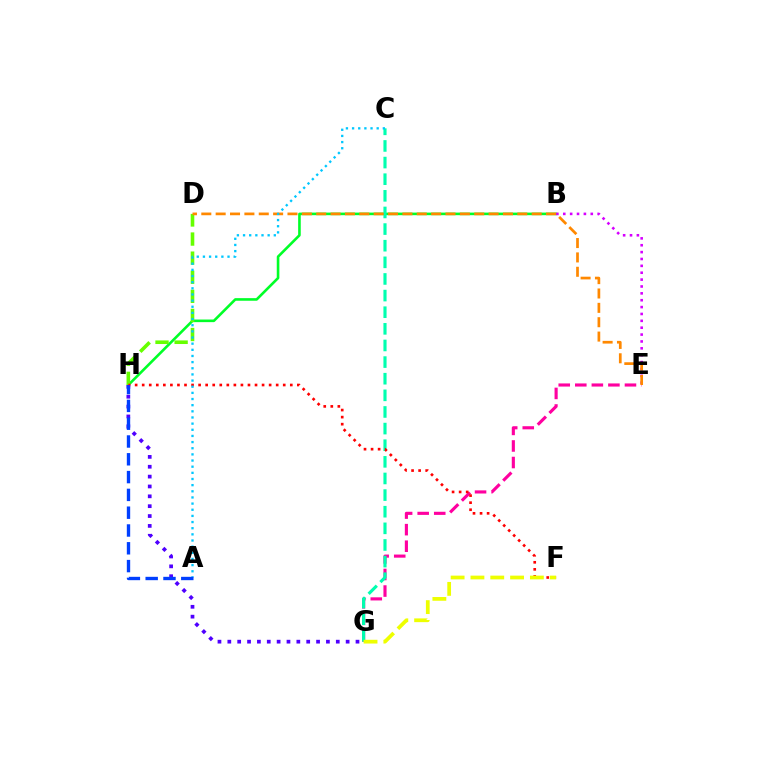{('B', 'H'): [{'color': '#00ff27', 'line_style': 'solid', 'thickness': 1.88}], ('D', 'H'): [{'color': '#66ff00', 'line_style': 'dashed', 'thickness': 2.59}], ('E', 'G'): [{'color': '#ff00a0', 'line_style': 'dashed', 'thickness': 2.25}], ('C', 'G'): [{'color': '#00ffaf', 'line_style': 'dashed', 'thickness': 2.26}], ('F', 'H'): [{'color': '#ff0000', 'line_style': 'dotted', 'thickness': 1.92}], ('B', 'E'): [{'color': '#d600ff', 'line_style': 'dotted', 'thickness': 1.87}], ('G', 'H'): [{'color': '#4f00ff', 'line_style': 'dotted', 'thickness': 2.68}], ('D', 'E'): [{'color': '#ff8800', 'line_style': 'dashed', 'thickness': 1.95}], ('A', 'C'): [{'color': '#00c7ff', 'line_style': 'dotted', 'thickness': 1.67}], ('A', 'H'): [{'color': '#003fff', 'line_style': 'dashed', 'thickness': 2.42}], ('F', 'G'): [{'color': '#eeff00', 'line_style': 'dashed', 'thickness': 2.69}]}